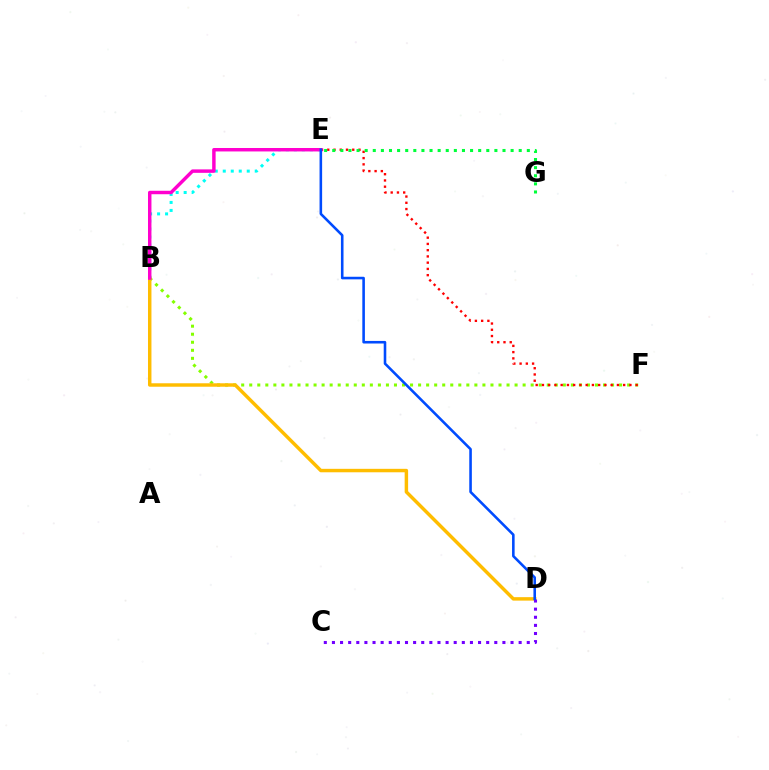{('B', 'F'): [{'color': '#84ff00', 'line_style': 'dotted', 'thickness': 2.18}], ('B', 'D'): [{'color': '#ffbd00', 'line_style': 'solid', 'thickness': 2.49}], ('B', 'E'): [{'color': '#00fff6', 'line_style': 'dotted', 'thickness': 2.17}, {'color': '#ff00cf', 'line_style': 'solid', 'thickness': 2.48}], ('E', 'F'): [{'color': '#ff0000', 'line_style': 'dotted', 'thickness': 1.7}], ('C', 'D'): [{'color': '#7200ff', 'line_style': 'dotted', 'thickness': 2.21}], ('E', 'G'): [{'color': '#00ff39', 'line_style': 'dotted', 'thickness': 2.2}], ('D', 'E'): [{'color': '#004bff', 'line_style': 'solid', 'thickness': 1.86}]}